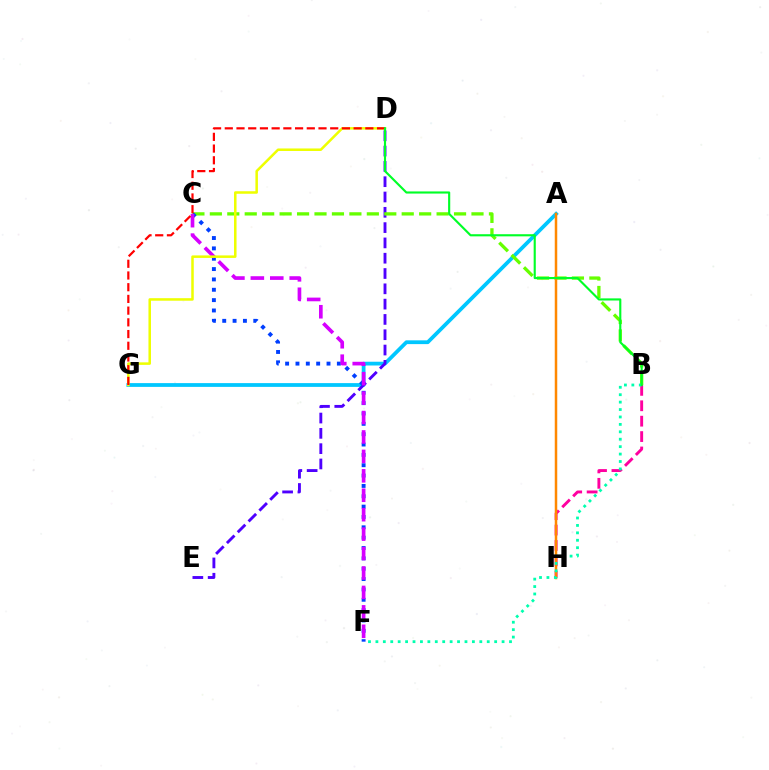{('A', 'G'): [{'color': '#00c7ff', 'line_style': 'solid', 'thickness': 2.71}], ('D', 'E'): [{'color': '#4f00ff', 'line_style': 'dashed', 'thickness': 2.08}], ('B', 'C'): [{'color': '#66ff00', 'line_style': 'dashed', 'thickness': 2.37}], ('B', 'H'): [{'color': '#ff00a0', 'line_style': 'dashed', 'thickness': 2.09}], ('A', 'H'): [{'color': '#ff8800', 'line_style': 'solid', 'thickness': 1.8}], ('C', 'F'): [{'color': '#003fff', 'line_style': 'dotted', 'thickness': 2.81}, {'color': '#d600ff', 'line_style': 'dashed', 'thickness': 2.64}], ('D', 'G'): [{'color': '#eeff00', 'line_style': 'solid', 'thickness': 1.82}, {'color': '#ff0000', 'line_style': 'dashed', 'thickness': 1.59}], ('B', 'F'): [{'color': '#00ffaf', 'line_style': 'dotted', 'thickness': 2.02}], ('B', 'D'): [{'color': '#00ff27', 'line_style': 'solid', 'thickness': 1.54}]}